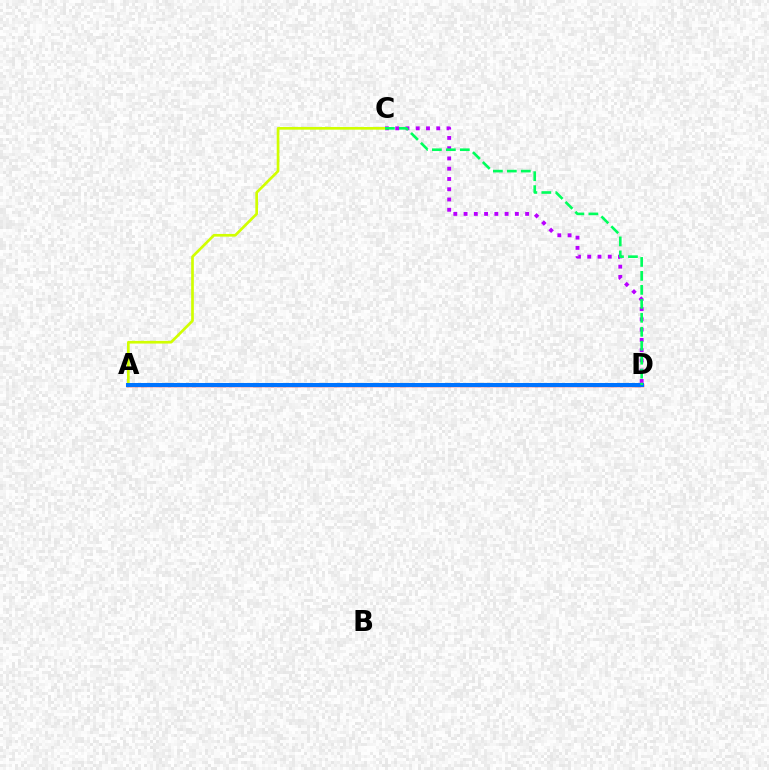{('A', 'D'): [{'color': '#ff0000', 'line_style': 'solid', 'thickness': 2.45}, {'color': '#0074ff', 'line_style': 'solid', 'thickness': 2.91}], ('C', 'D'): [{'color': '#b900ff', 'line_style': 'dotted', 'thickness': 2.79}, {'color': '#00ff5c', 'line_style': 'dashed', 'thickness': 1.9}], ('A', 'C'): [{'color': '#d1ff00', 'line_style': 'solid', 'thickness': 1.93}]}